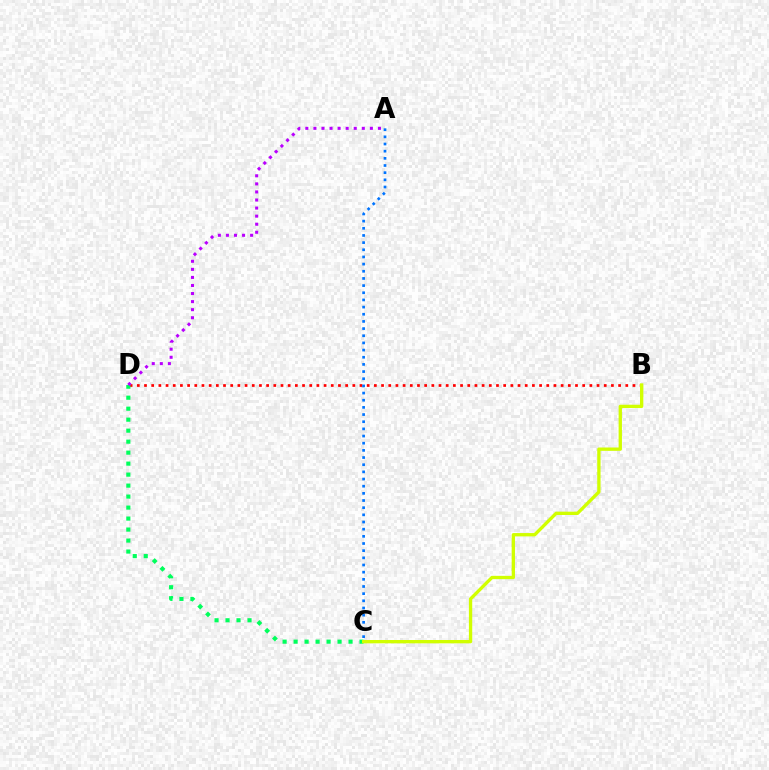{('B', 'D'): [{'color': '#ff0000', 'line_style': 'dotted', 'thickness': 1.95}], ('A', 'C'): [{'color': '#0074ff', 'line_style': 'dotted', 'thickness': 1.95}], ('C', 'D'): [{'color': '#00ff5c', 'line_style': 'dotted', 'thickness': 2.99}], ('A', 'D'): [{'color': '#b900ff', 'line_style': 'dotted', 'thickness': 2.19}], ('B', 'C'): [{'color': '#d1ff00', 'line_style': 'solid', 'thickness': 2.39}]}